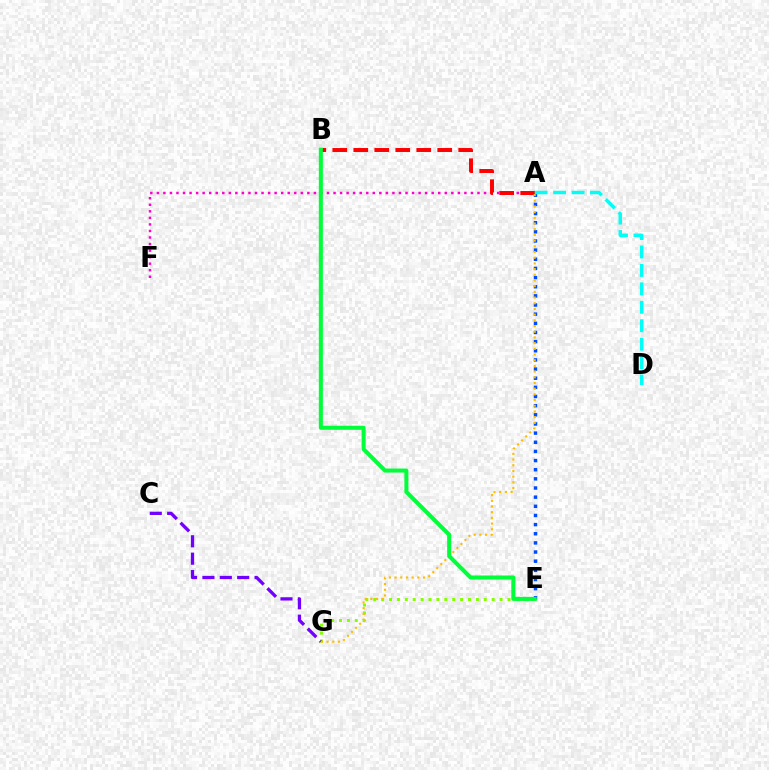{('A', 'F'): [{'color': '#ff00cf', 'line_style': 'dotted', 'thickness': 1.78}], ('E', 'G'): [{'color': '#84ff00', 'line_style': 'dotted', 'thickness': 2.15}], ('A', 'B'): [{'color': '#ff0000', 'line_style': 'dashed', 'thickness': 2.85}], ('A', 'E'): [{'color': '#004bff', 'line_style': 'dotted', 'thickness': 2.49}], ('C', 'G'): [{'color': '#7200ff', 'line_style': 'dashed', 'thickness': 2.36}], ('A', 'G'): [{'color': '#ffbd00', 'line_style': 'dotted', 'thickness': 1.55}], ('B', 'E'): [{'color': '#00ff39', 'line_style': 'solid', 'thickness': 2.91}], ('A', 'D'): [{'color': '#00fff6', 'line_style': 'dashed', 'thickness': 2.5}]}